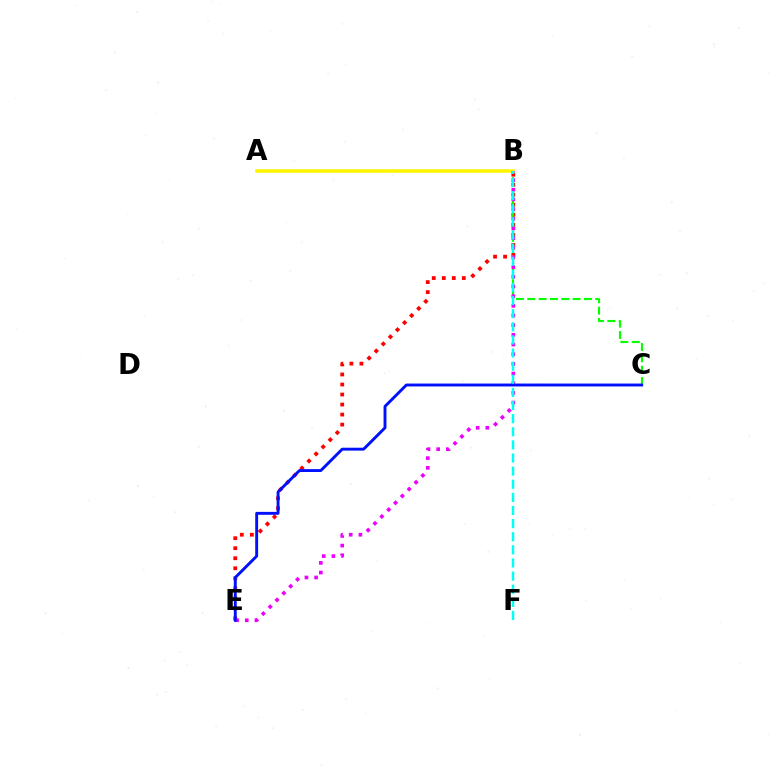{('A', 'B'): [{'color': '#fcf500', 'line_style': 'solid', 'thickness': 2.56}], ('B', 'E'): [{'color': '#ff0000', 'line_style': 'dotted', 'thickness': 2.72}, {'color': '#ee00ff', 'line_style': 'dotted', 'thickness': 2.63}], ('B', 'C'): [{'color': '#08ff00', 'line_style': 'dashed', 'thickness': 1.54}], ('C', 'E'): [{'color': '#0010ff', 'line_style': 'solid', 'thickness': 2.09}], ('B', 'F'): [{'color': '#00fff6', 'line_style': 'dashed', 'thickness': 1.78}]}